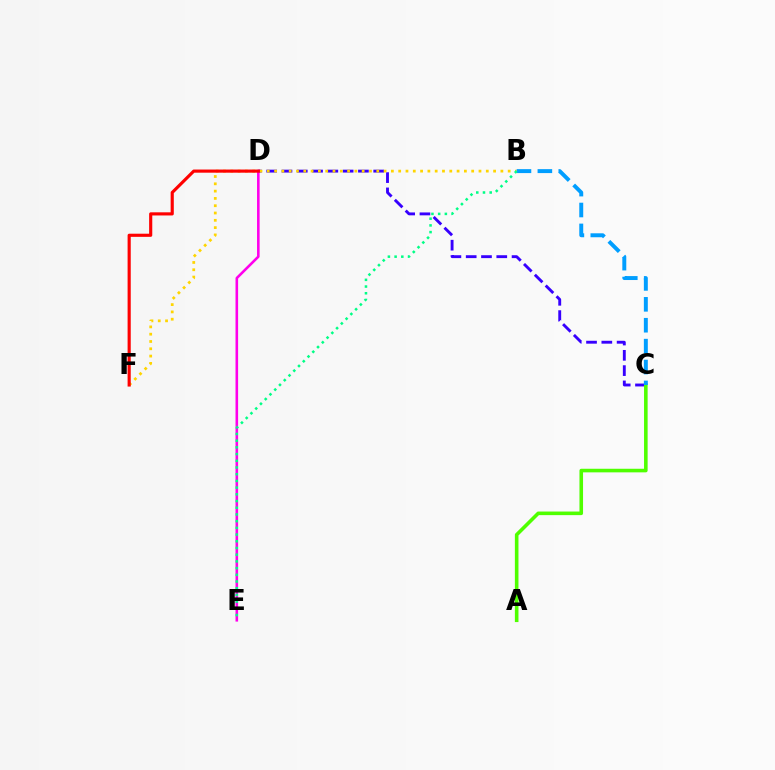{('C', 'D'): [{'color': '#3700ff', 'line_style': 'dashed', 'thickness': 2.08}], ('A', 'C'): [{'color': '#4fff00', 'line_style': 'solid', 'thickness': 2.59}], ('B', 'F'): [{'color': '#ffd500', 'line_style': 'dotted', 'thickness': 1.98}], ('D', 'E'): [{'color': '#ff00ed', 'line_style': 'solid', 'thickness': 1.87}], ('B', 'C'): [{'color': '#009eff', 'line_style': 'dashed', 'thickness': 2.84}], ('B', 'E'): [{'color': '#00ff86', 'line_style': 'dotted', 'thickness': 1.82}], ('D', 'F'): [{'color': '#ff0000', 'line_style': 'solid', 'thickness': 2.26}]}